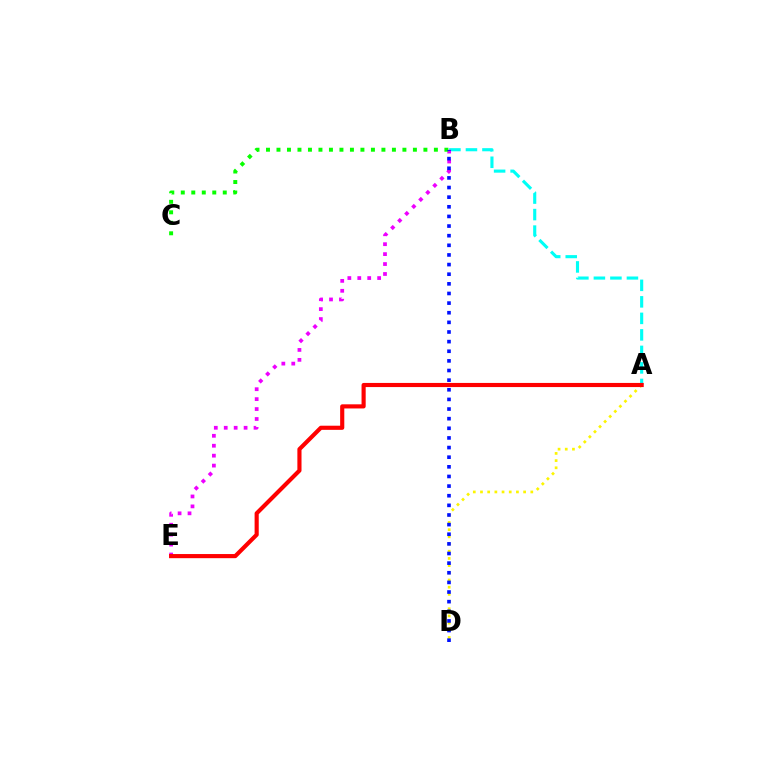{('A', 'B'): [{'color': '#00fff6', 'line_style': 'dashed', 'thickness': 2.24}], ('A', 'D'): [{'color': '#fcf500', 'line_style': 'dotted', 'thickness': 1.95}], ('B', 'E'): [{'color': '#ee00ff', 'line_style': 'dotted', 'thickness': 2.7}], ('B', 'C'): [{'color': '#08ff00', 'line_style': 'dotted', 'thickness': 2.85}], ('B', 'D'): [{'color': '#0010ff', 'line_style': 'dotted', 'thickness': 2.62}], ('A', 'E'): [{'color': '#ff0000', 'line_style': 'solid', 'thickness': 2.98}]}